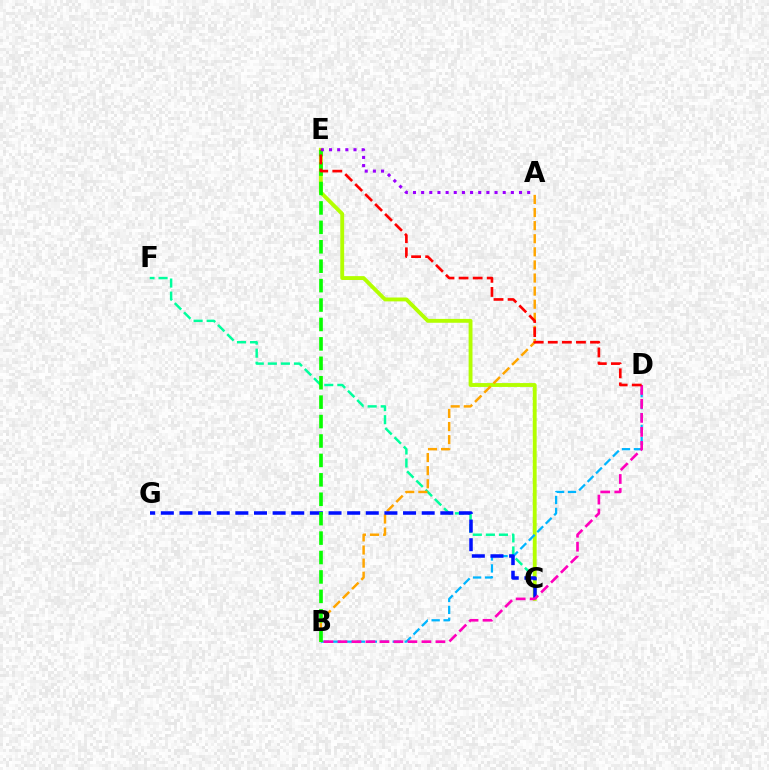{('C', 'F'): [{'color': '#00ff9d', 'line_style': 'dashed', 'thickness': 1.77}], ('C', 'E'): [{'color': '#b3ff00', 'line_style': 'solid', 'thickness': 2.79}], ('A', 'B'): [{'color': '#ffa500', 'line_style': 'dashed', 'thickness': 1.78}], ('B', 'D'): [{'color': '#00b5ff', 'line_style': 'dashed', 'thickness': 1.62}, {'color': '#ff00bd', 'line_style': 'dashed', 'thickness': 1.9}], ('C', 'G'): [{'color': '#0010ff', 'line_style': 'dashed', 'thickness': 2.53}], ('B', 'E'): [{'color': '#08ff00', 'line_style': 'dashed', 'thickness': 2.64}], ('A', 'E'): [{'color': '#9b00ff', 'line_style': 'dotted', 'thickness': 2.22}], ('D', 'E'): [{'color': '#ff0000', 'line_style': 'dashed', 'thickness': 1.91}]}